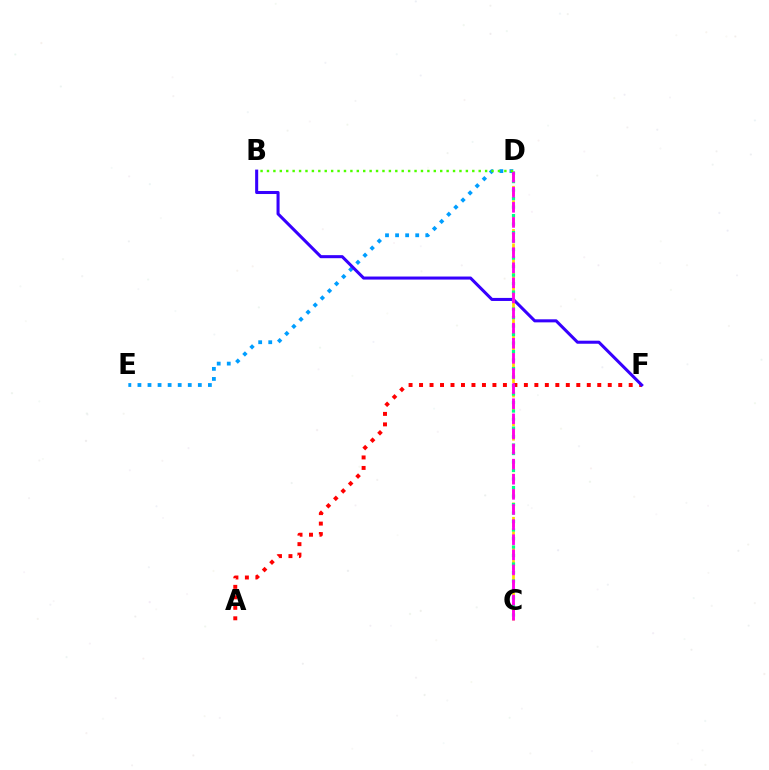{('D', 'E'): [{'color': '#009eff', 'line_style': 'dotted', 'thickness': 2.74}], ('C', 'D'): [{'color': '#ffd500', 'line_style': 'dashed', 'thickness': 1.96}, {'color': '#00ff86', 'line_style': 'dotted', 'thickness': 2.31}, {'color': '#ff00ed', 'line_style': 'dashed', 'thickness': 2.05}], ('A', 'F'): [{'color': '#ff0000', 'line_style': 'dotted', 'thickness': 2.85}], ('B', 'F'): [{'color': '#3700ff', 'line_style': 'solid', 'thickness': 2.19}], ('B', 'D'): [{'color': '#4fff00', 'line_style': 'dotted', 'thickness': 1.74}]}